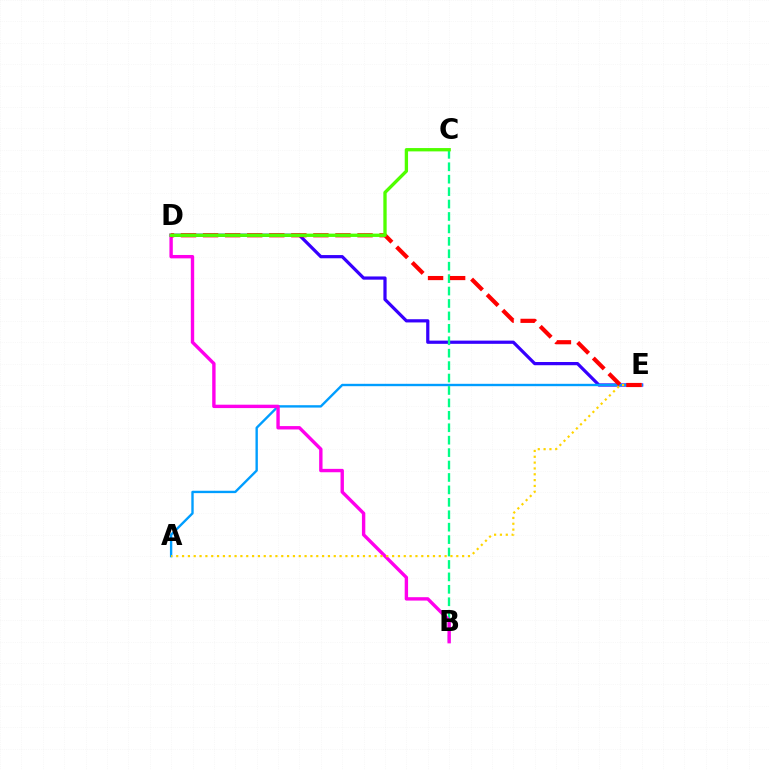{('D', 'E'): [{'color': '#3700ff', 'line_style': 'solid', 'thickness': 2.32}, {'color': '#ff0000', 'line_style': 'dashed', 'thickness': 3.0}], ('A', 'E'): [{'color': '#009eff', 'line_style': 'solid', 'thickness': 1.71}, {'color': '#ffd500', 'line_style': 'dotted', 'thickness': 1.59}], ('B', 'C'): [{'color': '#00ff86', 'line_style': 'dashed', 'thickness': 1.69}], ('B', 'D'): [{'color': '#ff00ed', 'line_style': 'solid', 'thickness': 2.44}], ('C', 'D'): [{'color': '#4fff00', 'line_style': 'solid', 'thickness': 2.4}]}